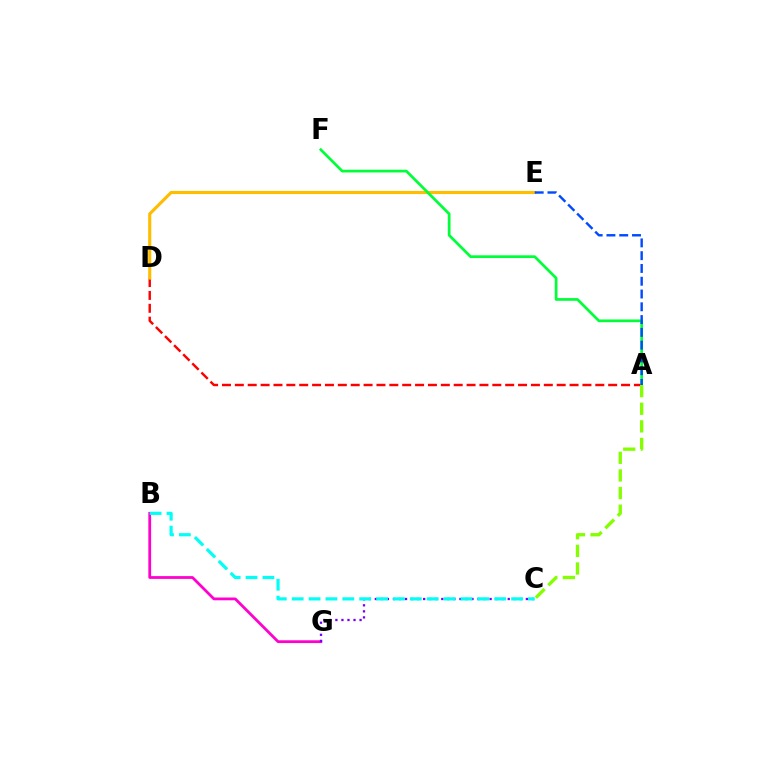{('B', 'G'): [{'color': '#ff00cf', 'line_style': 'solid', 'thickness': 2.0}], ('A', 'D'): [{'color': '#ff0000', 'line_style': 'dashed', 'thickness': 1.75}], ('D', 'E'): [{'color': '#ffbd00', 'line_style': 'solid', 'thickness': 2.25}], ('C', 'G'): [{'color': '#7200ff', 'line_style': 'dotted', 'thickness': 1.64}], ('A', 'F'): [{'color': '#00ff39', 'line_style': 'solid', 'thickness': 1.96}], ('B', 'C'): [{'color': '#00fff6', 'line_style': 'dashed', 'thickness': 2.29}], ('A', 'C'): [{'color': '#84ff00', 'line_style': 'dashed', 'thickness': 2.39}], ('A', 'E'): [{'color': '#004bff', 'line_style': 'dashed', 'thickness': 1.74}]}